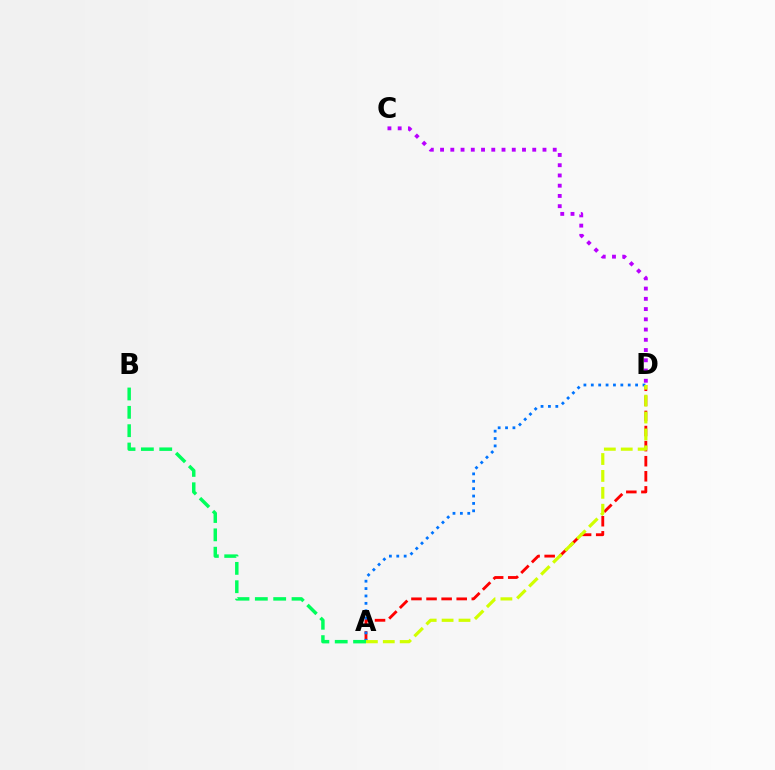{('A', 'D'): [{'color': '#ff0000', 'line_style': 'dashed', 'thickness': 2.05}, {'color': '#0074ff', 'line_style': 'dotted', 'thickness': 2.01}, {'color': '#d1ff00', 'line_style': 'dashed', 'thickness': 2.3}], ('C', 'D'): [{'color': '#b900ff', 'line_style': 'dotted', 'thickness': 2.78}], ('A', 'B'): [{'color': '#00ff5c', 'line_style': 'dashed', 'thickness': 2.49}]}